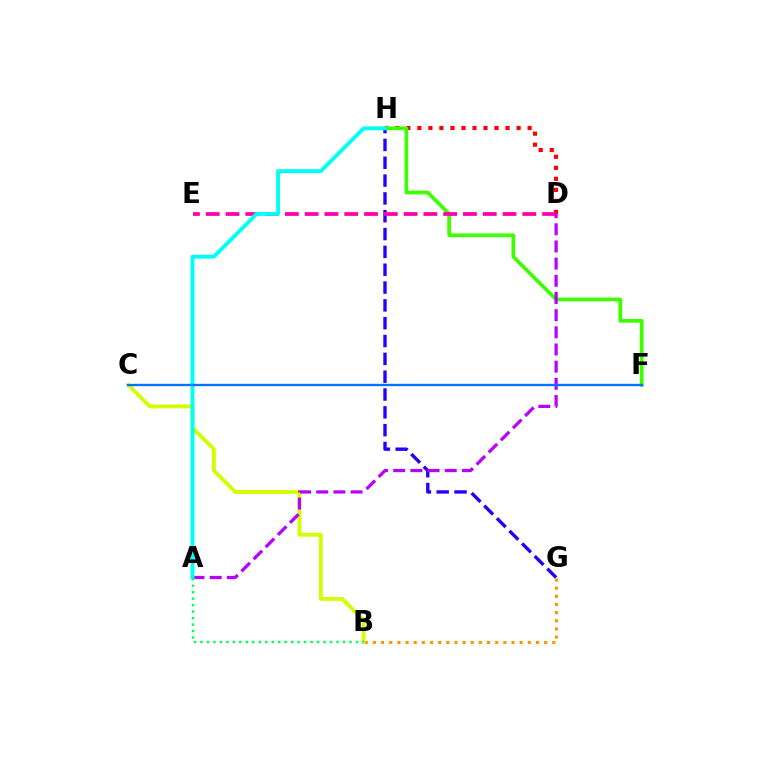{('D', 'H'): [{'color': '#ff0000', 'line_style': 'dotted', 'thickness': 3.0}], ('F', 'H'): [{'color': '#3dff00', 'line_style': 'solid', 'thickness': 2.69}], ('G', 'H'): [{'color': '#2500ff', 'line_style': 'dashed', 'thickness': 2.42}], ('B', 'G'): [{'color': '#ff9400', 'line_style': 'dotted', 'thickness': 2.21}], ('D', 'E'): [{'color': '#ff00ac', 'line_style': 'dashed', 'thickness': 2.69}], ('B', 'C'): [{'color': '#d1ff00', 'line_style': 'solid', 'thickness': 2.76}], ('A', 'D'): [{'color': '#b900ff', 'line_style': 'dashed', 'thickness': 2.33}], ('A', 'H'): [{'color': '#00fff6', 'line_style': 'solid', 'thickness': 2.8}], ('C', 'F'): [{'color': '#0074ff', 'line_style': 'solid', 'thickness': 1.69}], ('A', 'B'): [{'color': '#00ff5c', 'line_style': 'dotted', 'thickness': 1.76}]}